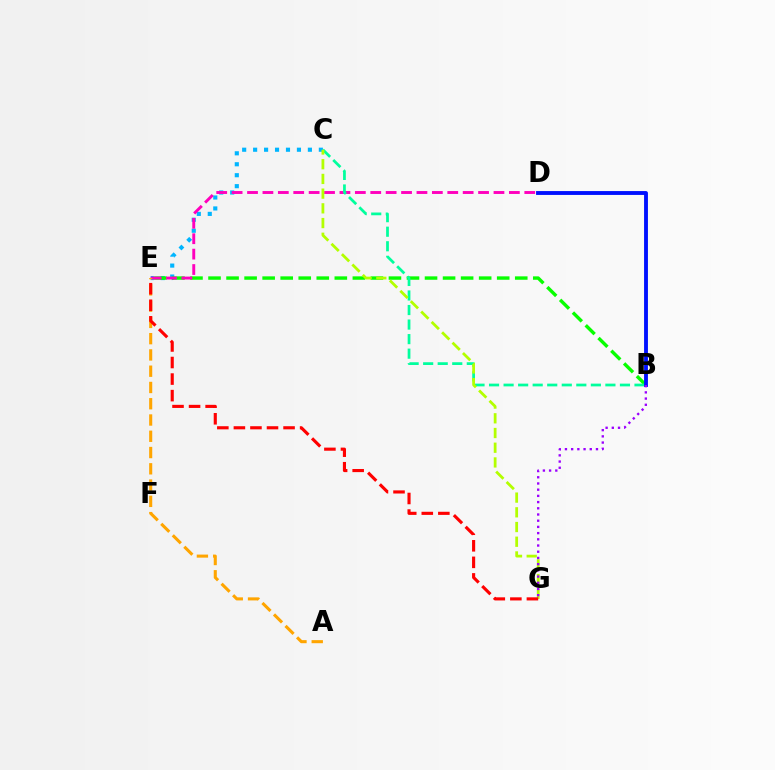{('C', 'E'): [{'color': '#00b5ff', 'line_style': 'dotted', 'thickness': 2.98}], ('B', 'E'): [{'color': '#08ff00', 'line_style': 'dashed', 'thickness': 2.45}], ('D', 'E'): [{'color': '#ff00bd', 'line_style': 'dashed', 'thickness': 2.09}], ('A', 'E'): [{'color': '#ffa500', 'line_style': 'dashed', 'thickness': 2.21}], ('B', 'C'): [{'color': '#00ff9d', 'line_style': 'dashed', 'thickness': 1.98}], ('B', 'D'): [{'color': '#0010ff', 'line_style': 'solid', 'thickness': 2.78}], ('C', 'G'): [{'color': '#b3ff00', 'line_style': 'dashed', 'thickness': 2.0}], ('B', 'G'): [{'color': '#9b00ff', 'line_style': 'dotted', 'thickness': 1.69}], ('E', 'G'): [{'color': '#ff0000', 'line_style': 'dashed', 'thickness': 2.25}]}